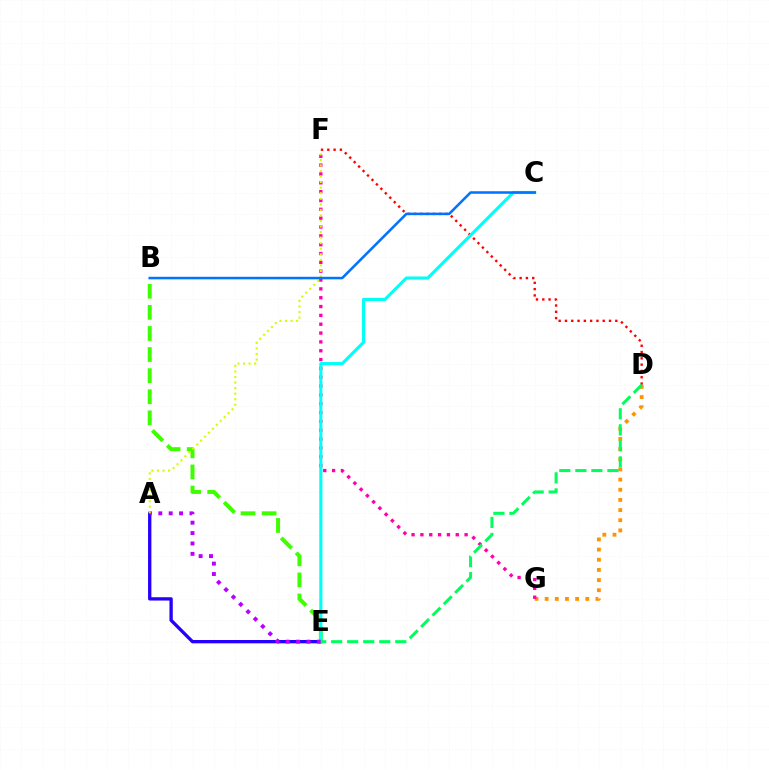{('B', 'E'): [{'color': '#3dff00', 'line_style': 'dashed', 'thickness': 2.87}], ('D', 'G'): [{'color': '#ff9400', 'line_style': 'dotted', 'thickness': 2.76}], ('F', 'G'): [{'color': '#ff00ac', 'line_style': 'dotted', 'thickness': 2.4}], ('A', 'E'): [{'color': '#2500ff', 'line_style': 'solid', 'thickness': 2.39}, {'color': '#b900ff', 'line_style': 'dotted', 'thickness': 2.82}], ('D', 'F'): [{'color': '#ff0000', 'line_style': 'dotted', 'thickness': 1.71}], ('C', 'E'): [{'color': '#00fff6', 'line_style': 'solid', 'thickness': 2.26}], ('D', 'E'): [{'color': '#00ff5c', 'line_style': 'dashed', 'thickness': 2.18}], ('A', 'F'): [{'color': '#d1ff00', 'line_style': 'dotted', 'thickness': 1.51}], ('B', 'C'): [{'color': '#0074ff', 'line_style': 'solid', 'thickness': 1.83}]}